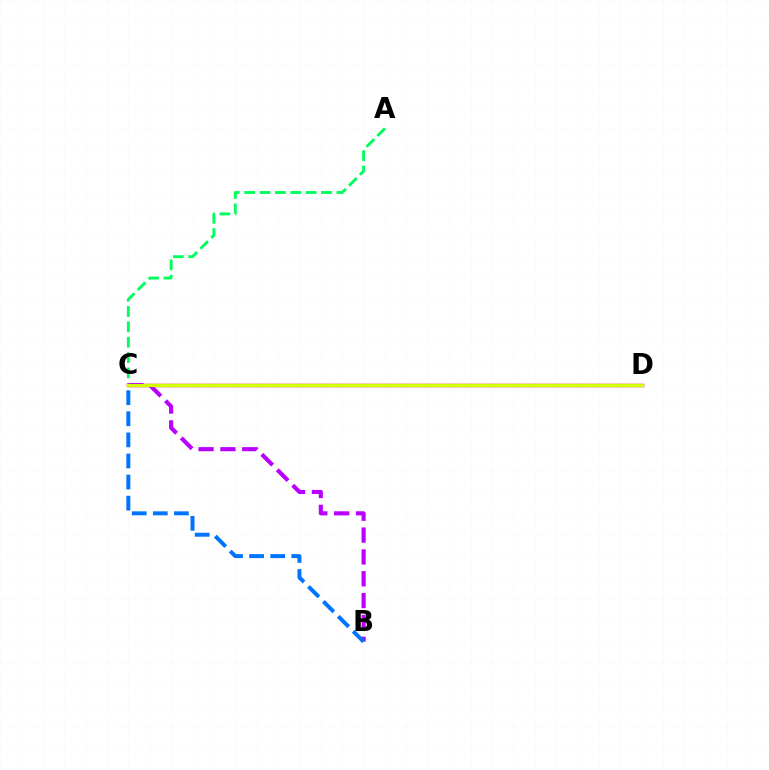{('A', 'C'): [{'color': '#00ff5c', 'line_style': 'dashed', 'thickness': 2.09}], ('C', 'D'): [{'color': '#ff0000', 'line_style': 'solid', 'thickness': 2.47}, {'color': '#d1ff00', 'line_style': 'solid', 'thickness': 2.3}], ('B', 'C'): [{'color': '#b900ff', 'line_style': 'dashed', 'thickness': 2.97}, {'color': '#0074ff', 'line_style': 'dashed', 'thickness': 2.86}]}